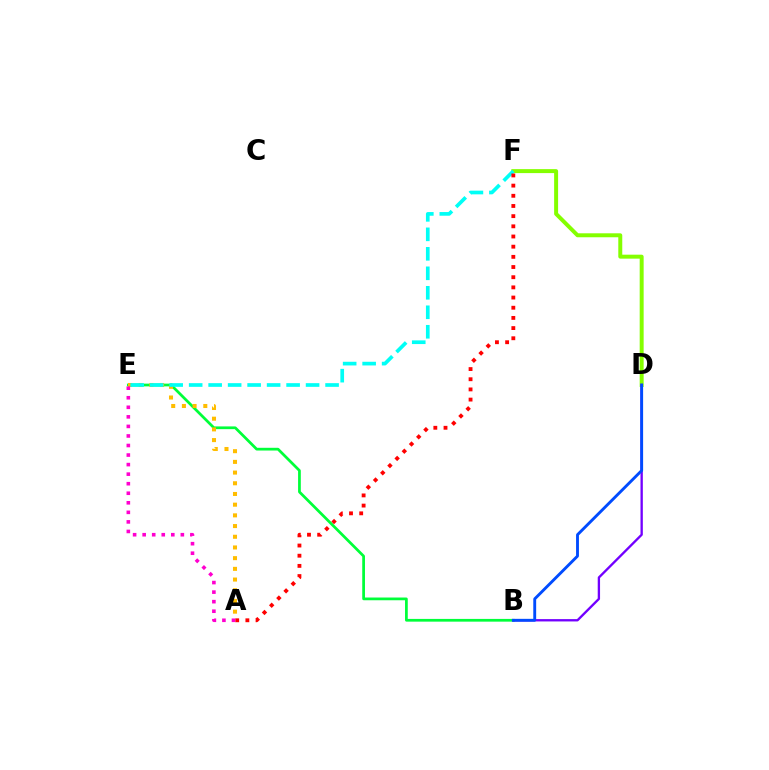{('B', 'E'): [{'color': '#00ff39', 'line_style': 'solid', 'thickness': 1.97}], ('D', 'F'): [{'color': '#84ff00', 'line_style': 'solid', 'thickness': 2.86}], ('A', 'E'): [{'color': '#ffbd00', 'line_style': 'dotted', 'thickness': 2.91}, {'color': '#ff00cf', 'line_style': 'dotted', 'thickness': 2.59}], ('B', 'D'): [{'color': '#7200ff', 'line_style': 'solid', 'thickness': 1.68}, {'color': '#004bff', 'line_style': 'solid', 'thickness': 2.07}], ('E', 'F'): [{'color': '#00fff6', 'line_style': 'dashed', 'thickness': 2.65}], ('A', 'F'): [{'color': '#ff0000', 'line_style': 'dotted', 'thickness': 2.76}]}